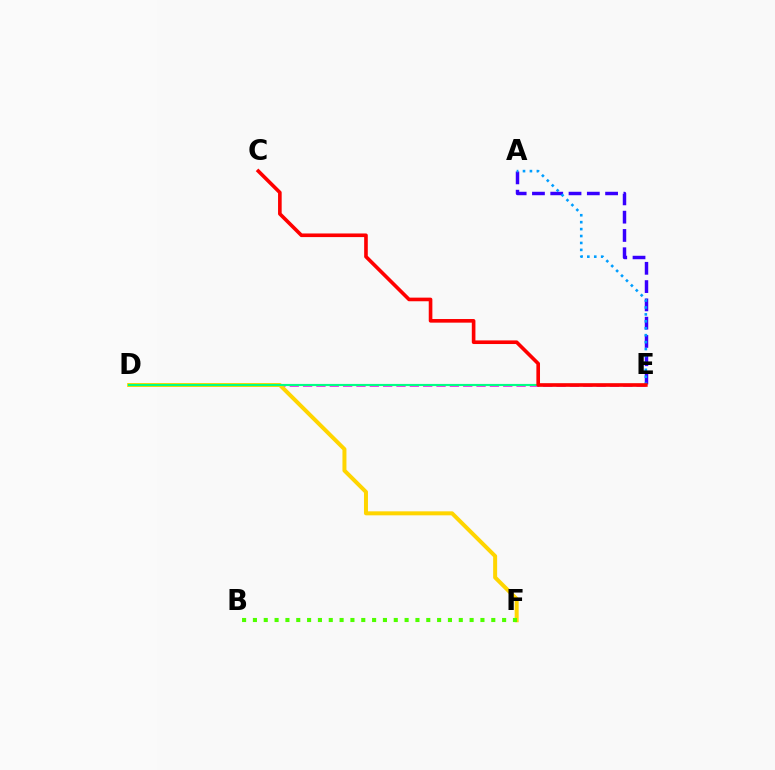{('D', 'E'): [{'color': '#ff00ed', 'line_style': 'dashed', 'thickness': 1.81}, {'color': '#00ff86', 'line_style': 'solid', 'thickness': 1.55}], ('D', 'F'): [{'color': '#ffd500', 'line_style': 'solid', 'thickness': 2.87}], ('A', 'E'): [{'color': '#3700ff', 'line_style': 'dashed', 'thickness': 2.48}, {'color': '#009eff', 'line_style': 'dotted', 'thickness': 1.88}], ('B', 'F'): [{'color': '#4fff00', 'line_style': 'dotted', 'thickness': 2.94}], ('C', 'E'): [{'color': '#ff0000', 'line_style': 'solid', 'thickness': 2.61}]}